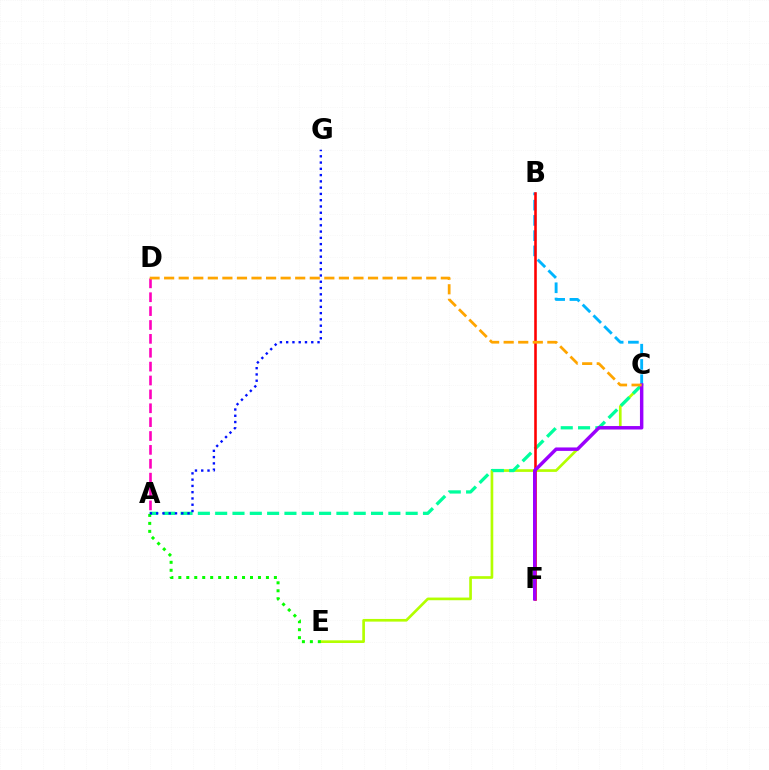{('C', 'E'): [{'color': '#b3ff00', 'line_style': 'solid', 'thickness': 1.92}], ('B', 'C'): [{'color': '#00b5ff', 'line_style': 'dashed', 'thickness': 2.07}], ('A', 'C'): [{'color': '#00ff9d', 'line_style': 'dashed', 'thickness': 2.35}], ('B', 'F'): [{'color': '#ff0000', 'line_style': 'solid', 'thickness': 1.86}], ('A', 'D'): [{'color': '#ff00bd', 'line_style': 'dashed', 'thickness': 1.89}], ('A', 'E'): [{'color': '#08ff00', 'line_style': 'dotted', 'thickness': 2.16}], ('C', 'F'): [{'color': '#9b00ff', 'line_style': 'solid', 'thickness': 2.48}], ('C', 'D'): [{'color': '#ffa500', 'line_style': 'dashed', 'thickness': 1.98}], ('A', 'G'): [{'color': '#0010ff', 'line_style': 'dotted', 'thickness': 1.7}]}